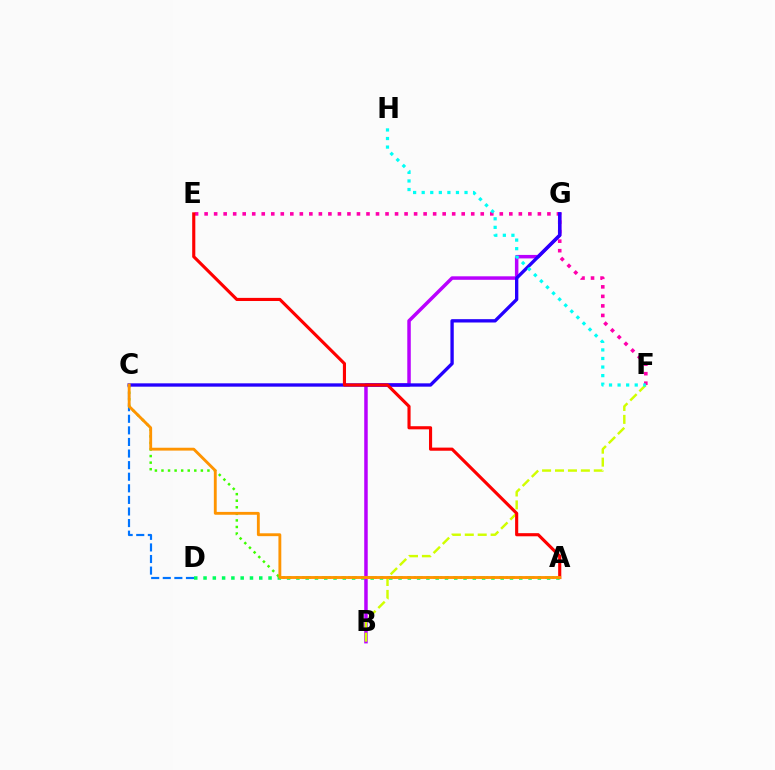{('A', 'D'): [{'color': '#00ff5c', 'line_style': 'dotted', 'thickness': 2.52}], ('C', 'D'): [{'color': '#0074ff', 'line_style': 'dashed', 'thickness': 1.57}], ('E', 'F'): [{'color': '#ff00ac', 'line_style': 'dotted', 'thickness': 2.59}], ('A', 'C'): [{'color': '#3dff00', 'line_style': 'dotted', 'thickness': 1.78}, {'color': '#ff9400', 'line_style': 'solid', 'thickness': 2.06}], ('B', 'G'): [{'color': '#b900ff', 'line_style': 'solid', 'thickness': 2.51}], ('B', 'F'): [{'color': '#d1ff00', 'line_style': 'dashed', 'thickness': 1.76}], ('C', 'G'): [{'color': '#2500ff', 'line_style': 'solid', 'thickness': 2.4}], ('A', 'E'): [{'color': '#ff0000', 'line_style': 'solid', 'thickness': 2.25}], ('F', 'H'): [{'color': '#00fff6', 'line_style': 'dotted', 'thickness': 2.33}]}